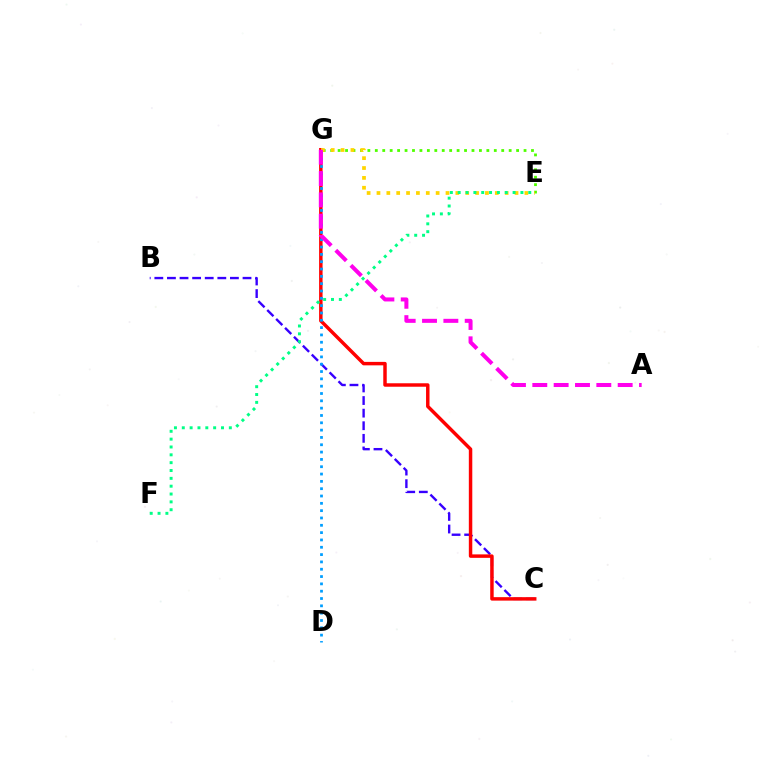{('E', 'G'): [{'color': '#4fff00', 'line_style': 'dotted', 'thickness': 2.02}, {'color': '#ffd500', 'line_style': 'dotted', 'thickness': 2.68}], ('B', 'C'): [{'color': '#3700ff', 'line_style': 'dashed', 'thickness': 1.71}], ('C', 'G'): [{'color': '#ff0000', 'line_style': 'solid', 'thickness': 2.49}], ('D', 'G'): [{'color': '#009eff', 'line_style': 'dotted', 'thickness': 1.99}], ('E', 'F'): [{'color': '#00ff86', 'line_style': 'dotted', 'thickness': 2.13}], ('A', 'G'): [{'color': '#ff00ed', 'line_style': 'dashed', 'thickness': 2.9}]}